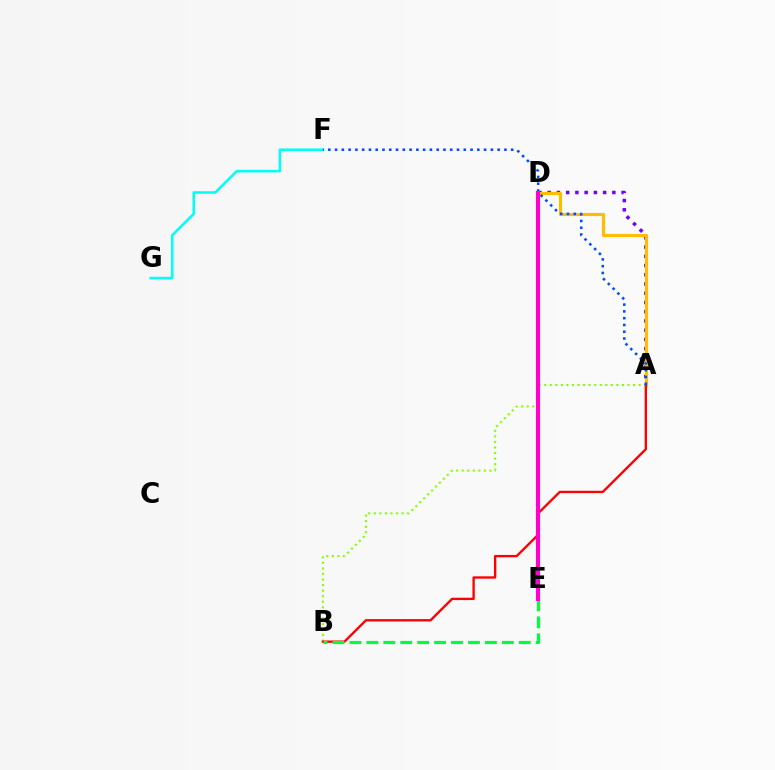{('A', 'D'): [{'color': '#7200ff', 'line_style': 'dotted', 'thickness': 2.51}, {'color': '#ffbd00', 'line_style': 'solid', 'thickness': 2.27}], ('A', 'B'): [{'color': '#84ff00', 'line_style': 'dotted', 'thickness': 1.51}, {'color': '#ff0000', 'line_style': 'solid', 'thickness': 1.69}], ('F', 'G'): [{'color': '#00fff6', 'line_style': 'solid', 'thickness': 1.84}], ('A', 'F'): [{'color': '#004bff', 'line_style': 'dotted', 'thickness': 1.84}], ('B', 'E'): [{'color': '#00ff39', 'line_style': 'dashed', 'thickness': 2.3}], ('D', 'E'): [{'color': '#ff00cf', 'line_style': 'solid', 'thickness': 2.96}]}